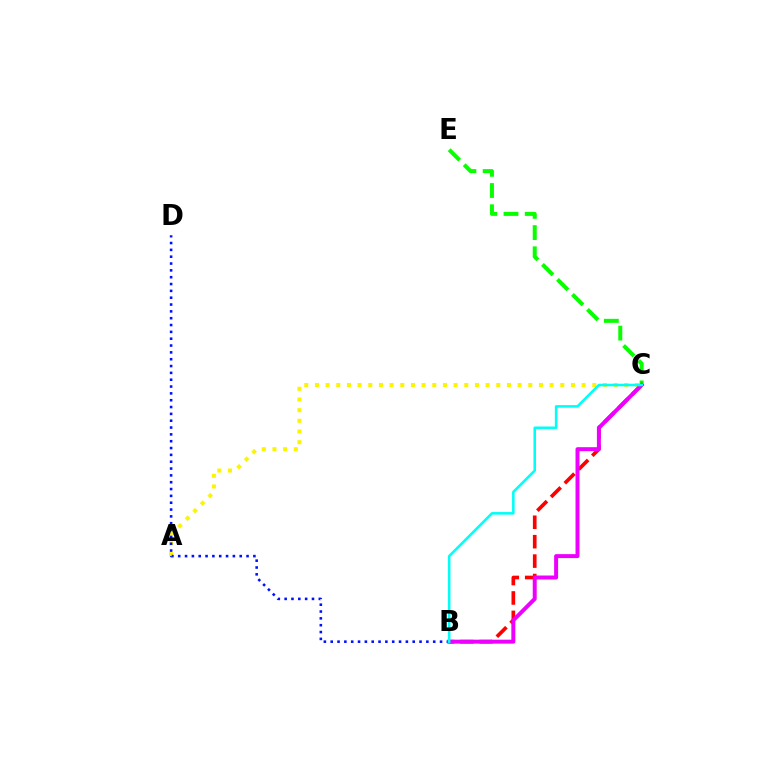{('A', 'C'): [{'color': '#fcf500', 'line_style': 'dotted', 'thickness': 2.9}], ('B', 'D'): [{'color': '#0010ff', 'line_style': 'dotted', 'thickness': 1.86}], ('C', 'E'): [{'color': '#08ff00', 'line_style': 'dashed', 'thickness': 2.88}], ('B', 'C'): [{'color': '#ff0000', 'line_style': 'dashed', 'thickness': 2.64}, {'color': '#ee00ff', 'line_style': 'solid', 'thickness': 2.86}, {'color': '#00fff6', 'line_style': 'solid', 'thickness': 1.84}]}